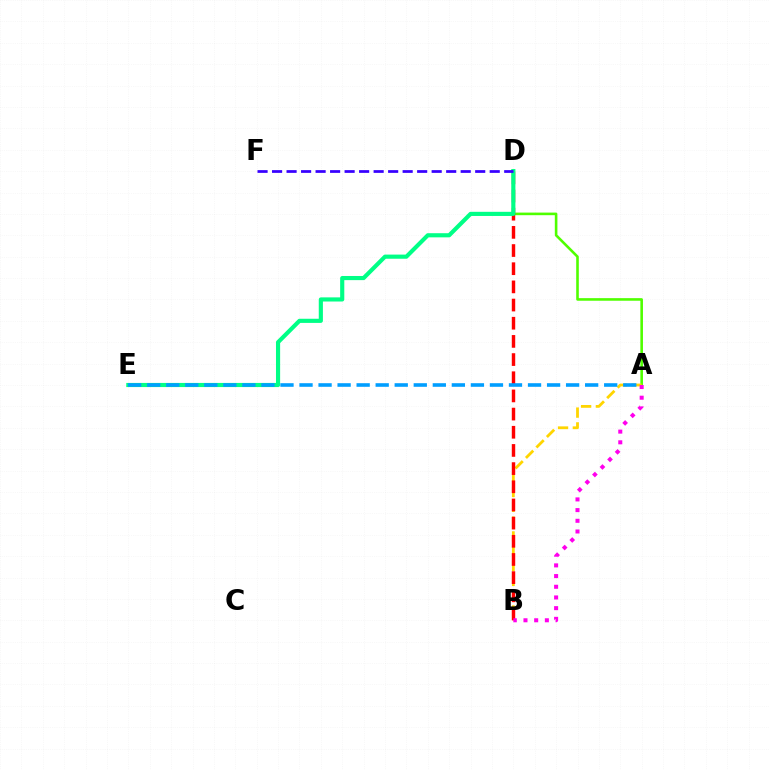{('A', 'D'): [{'color': '#4fff00', 'line_style': 'solid', 'thickness': 1.87}], ('A', 'B'): [{'color': '#ffd500', 'line_style': 'dashed', 'thickness': 2.01}, {'color': '#ff00ed', 'line_style': 'dotted', 'thickness': 2.9}], ('B', 'D'): [{'color': '#ff0000', 'line_style': 'dashed', 'thickness': 2.47}], ('D', 'E'): [{'color': '#00ff86', 'line_style': 'solid', 'thickness': 2.98}], ('D', 'F'): [{'color': '#3700ff', 'line_style': 'dashed', 'thickness': 1.97}], ('A', 'E'): [{'color': '#009eff', 'line_style': 'dashed', 'thickness': 2.59}]}